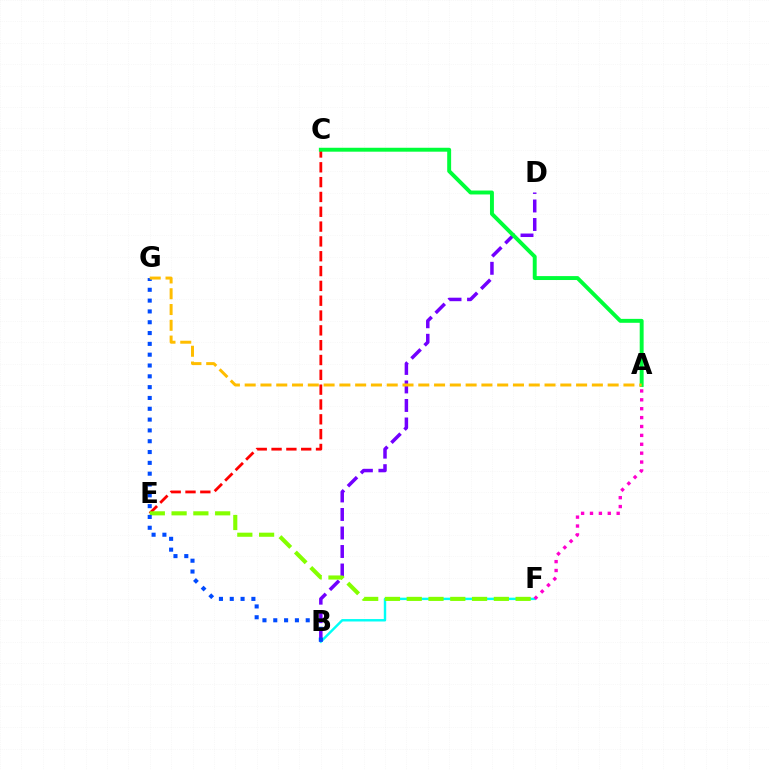{('B', 'F'): [{'color': '#00fff6', 'line_style': 'solid', 'thickness': 1.74}], ('A', 'F'): [{'color': '#ff00cf', 'line_style': 'dotted', 'thickness': 2.42}], ('B', 'D'): [{'color': '#7200ff', 'line_style': 'dashed', 'thickness': 2.52}], ('C', 'E'): [{'color': '#ff0000', 'line_style': 'dashed', 'thickness': 2.01}], ('E', 'F'): [{'color': '#84ff00', 'line_style': 'dashed', 'thickness': 2.96}], ('A', 'C'): [{'color': '#00ff39', 'line_style': 'solid', 'thickness': 2.83}], ('B', 'G'): [{'color': '#004bff', 'line_style': 'dotted', 'thickness': 2.94}], ('A', 'G'): [{'color': '#ffbd00', 'line_style': 'dashed', 'thickness': 2.14}]}